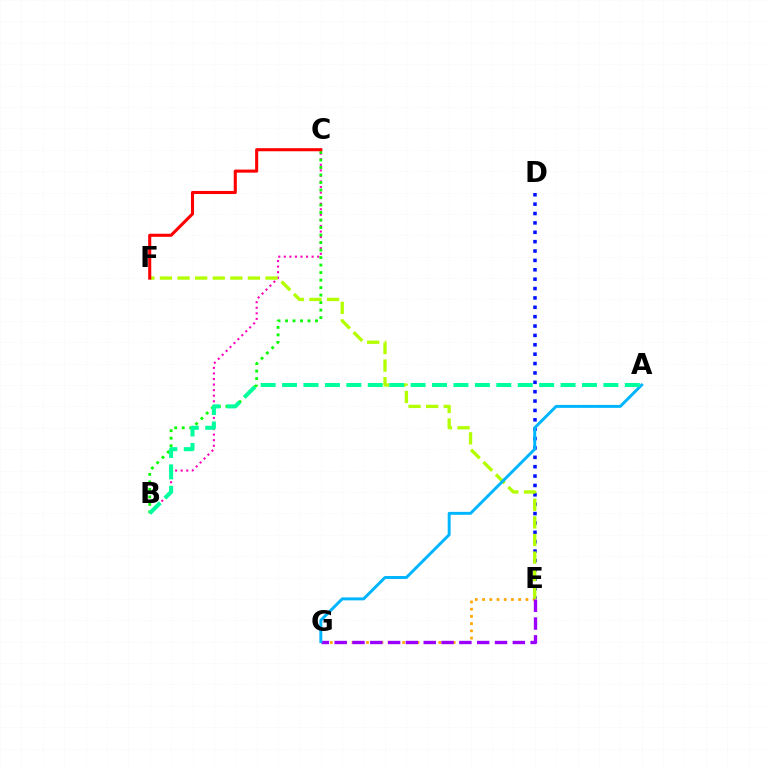{('B', 'C'): [{'color': '#ff00bd', 'line_style': 'dotted', 'thickness': 1.51}, {'color': '#08ff00', 'line_style': 'dotted', 'thickness': 2.04}], ('D', 'E'): [{'color': '#0010ff', 'line_style': 'dotted', 'thickness': 2.55}], ('E', 'G'): [{'color': '#ffa500', 'line_style': 'dotted', 'thickness': 1.96}, {'color': '#9b00ff', 'line_style': 'dashed', 'thickness': 2.42}], ('E', 'F'): [{'color': '#b3ff00', 'line_style': 'dashed', 'thickness': 2.39}], ('C', 'F'): [{'color': '#ff0000', 'line_style': 'solid', 'thickness': 2.22}], ('A', 'G'): [{'color': '#00b5ff', 'line_style': 'solid', 'thickness': 2.12}], ('A', 'B'): [{'color': '#00ff9d', 'line_style': 'dashed', 'thickness': 2.91}]}